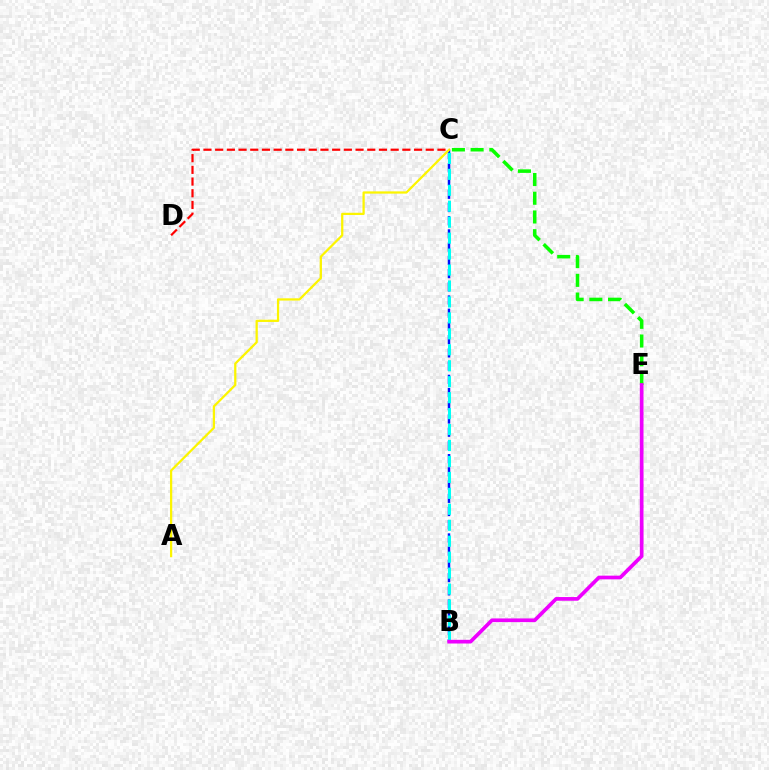{('B', 'C'): [{'color': '#0010ff', 'line_style': 'dashed', 'thickness': 1.8}, {'color': '#00fff6', 'line_style': 'dashed', 'thickness': 2.17}], ('A', 'C'): [{'color': '#fcf500', 'line_style': 'solid', 'thickness': 1.62}], ('C', 'D'): [{'color': '#ff0000', 'line_style': 'dashed', 'thickness': 1.59}], ('C', 'E'): [{'color': '#08ff00', 'line_style': 'dashed', 'thickness': 2.54}], ('B', 'E'): [{'color': '#ee00ff', 'line_style': 'solid', 'thickness': 2.66}]}